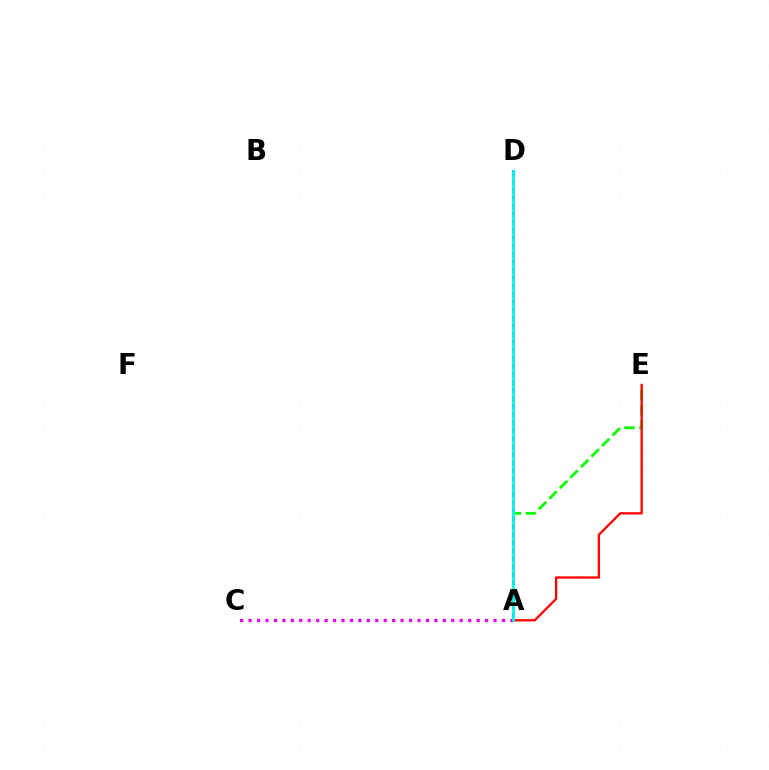{('A', 'E'): [{'color': '#08ff00', 'line_style': 'dashed', 'thickness': 2.02}, {'color': '#ff0000', 'line_style': 'solid', 'thickness': 1.67}], ('A', 'D'): [{'color': '#0010ff', 'line_style': 'solid', 'thickness': 1.83}, {'color': '#fcf500', 'line_style': 'dotted', 'thickness': 2.18}, {'color': '#00fff6', 'line_style': 'solid', 'thickness': 1.91}], ('A', 'C'): [{'color': '#ee00ff', 'line_style': 'dotted', 'thickness': 2.29}]}